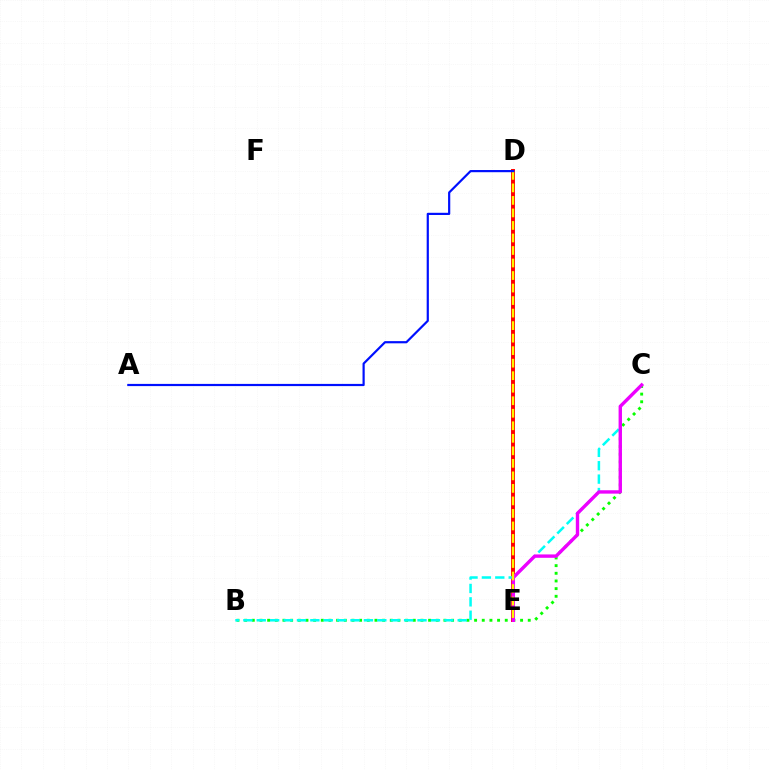{('B', 'C'): [{'color': '#08ff00', 'line_style': 'dotted', 'thickness': 2.08}, {'color': '#00fff6', 'line_style': 'dashed', 'thickness': 1.82}], ('D', 'E'): [{'color': '#ff0000', 'line_style': 'solid', 'thickness': 2.84}, {'color': '#fcf500', 'line_style': 'dashed', 'thickness': 1.7}], ('C', 'E'): [{'color': '#ee00ff', 'line_style': 'solid', 'thickness': 2.44}], ('A', 'D'): [{'color': '#0010ff', 'line_style': 'solid', 'thickness': 1.58}]}